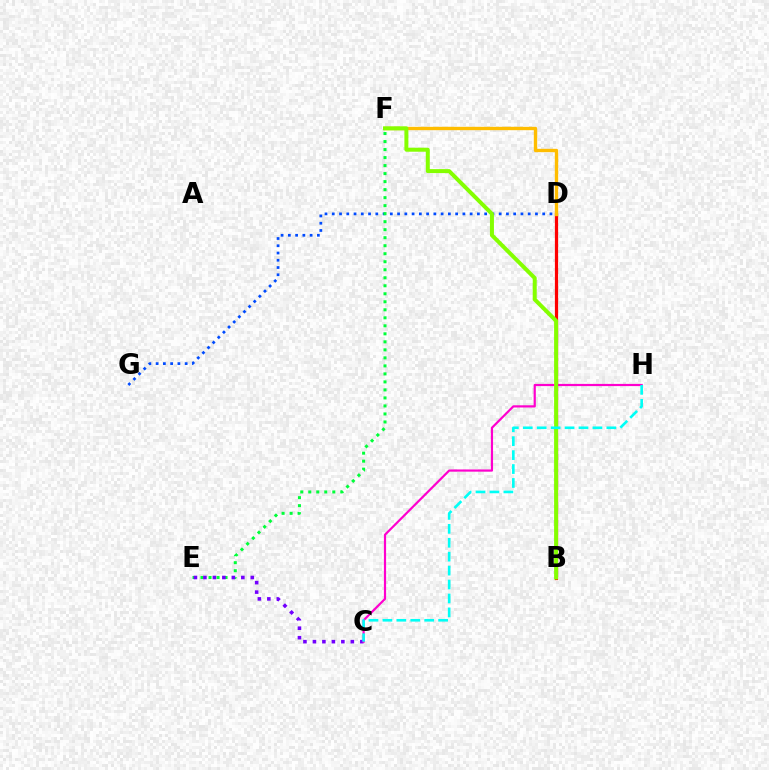{('B', 'D'): [{'color': '#ff0000', 'line_style': 'solid', 'thickness': 2.32}], ('D', 'F'): [{'color': '#ffbd00', 'line_style': 'solid', 'thickness': 2.42}], ('D', 'G'): [{'color': '#004bff', 'line_style': 'dotted', 'thickness': 1.97}], ('E', 'F'): [{'color': '#00ff39', 'line_style': 'dotted', 'thickness': 2.18}], ('C', 'E'): [{'color': '#7200ff', 'line_style': 'dotted', 'thickness': 2.58}], ('C', 'H'): [{'color': '#ff00cf', 'line_style': 'solid', 'thickness': 1.58}, {'color': '#00fff6', 'line_style': 'dashed', 'thickness': 1.89}], ('B', 'F'): [{'color': '#84ff00', 'line_style': 'solid', 'thickness': 2.87}]}